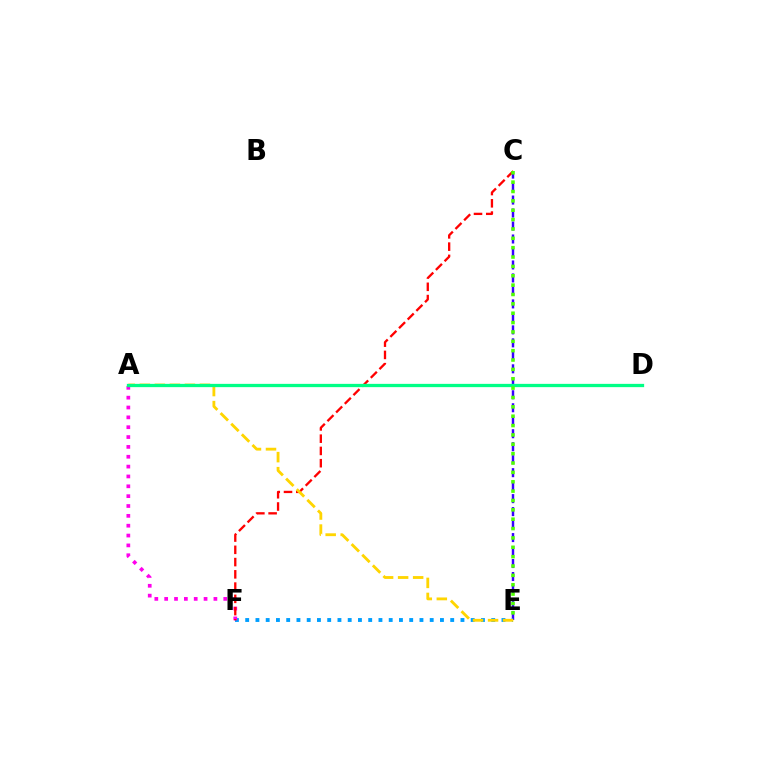{('C', 'E'): [{'color': '#3700ff', 'line_style': 'dashed', 'thickness': 1.76}, {'color': '#4fff00', 'line_style': 'dotted', 'thickness': 2.54}], ('E', 'F'): [{'color': '#009eff', 'line_style': 'dotted', 'thickness': 2.79}], ('A', 'F'): [{'color': '#ff00ed', 'line_style': 'dotted', 'thickness': 2.68}], ('C', 'F'): [{'color': '#ff0000', 'line_style': 'dashed', 'thickness': 1.67}], ('A', 'E'): [{'color': '#ffd500', 'line_style': 'dashed', 'thickness': 2.04}], ('A', 'D'): [{'color': '#00ff86', 'line_style': 'solid', 'thickness': 2.36}]}